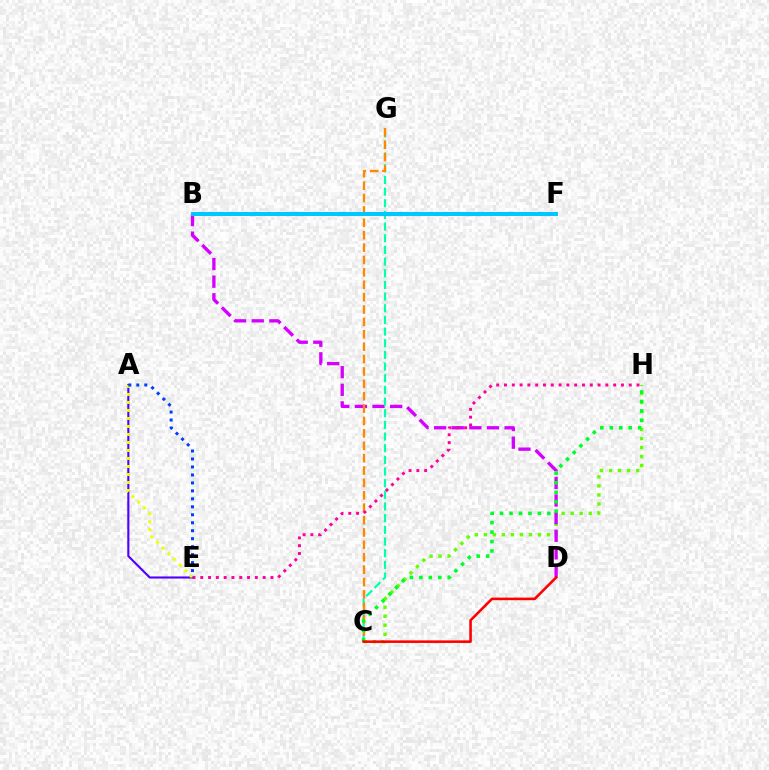{('C', 'H'): [{'color': '#66ff00', 'line_style': 'dotted', 'thickness': 2.45}, {'color': '#00ff27', 'line_style': 'dotted', 'thickness': 2.57}], ('B', 'D'): [{'color': '#d600ff', 'line_style': 'dashed', 'thickness': 2.39}], ('C', 'G'): [{'color': '#00ffaf', 'line_style': 'dashed', 'thickness': 1.58}, {'color': '#ff8800', 'line_style': 'dashed', 'thickness': 1.68}], ('A', 'E'): [{'color': '#4f00ff', 'line_style': 'solid', 'thickness': 1.52}, {'color': '#eeff00', 'line_style': 'dotted', 'thickness': 2.18}, {'color': '#003fff', 'line_style': 'dotted', 'thickness': 2.17}], ('B', 'F'): [{'color': '#00c7ff', 'line_style': 'solid', 'thickness': 2.89}], ('E', 'H'): [{'color': '#ff00a0', 'line_style': 'dotted', 'thickness': 2.12}], ('C', 'D'): [{'color': '#ff0000', 'line_style': 'solid', 'thickness': 1.85}]}